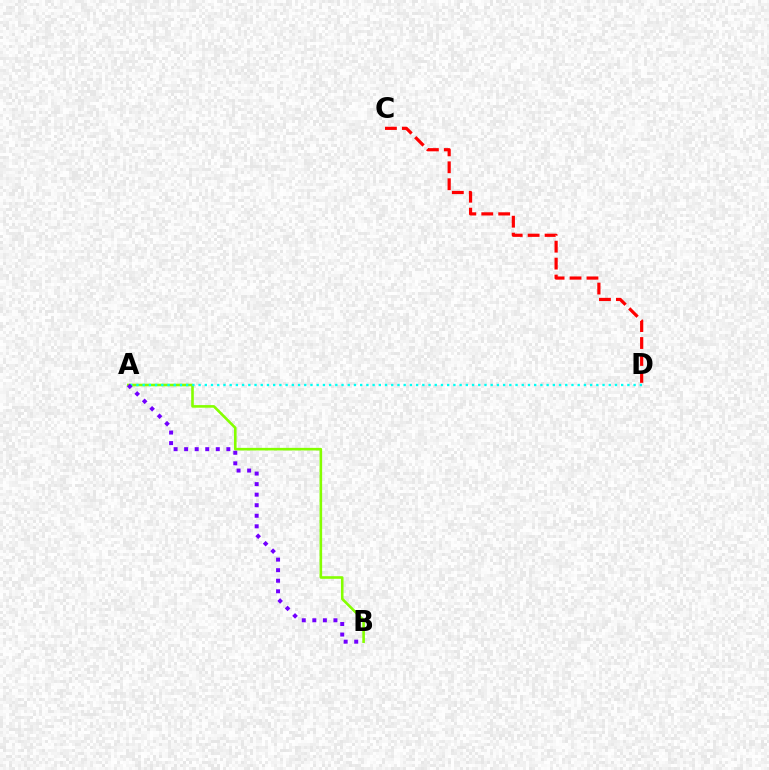{('A', 'B'): [{'color': '#84ff00', 'line_style': 'solid', 'thickness': 1.88}, {'color': '#7200ff', 'line_style': 'dotted', 'thickness': 2.87}], ('A', 'D'): [{'color': '#00fff6', 'line_style': 'dotted', 'thickness': 1.69}], ('C', 'D'): [{'color': '#ff0000', 'line_style': 'dashed', 'thickness': 2.3}]}